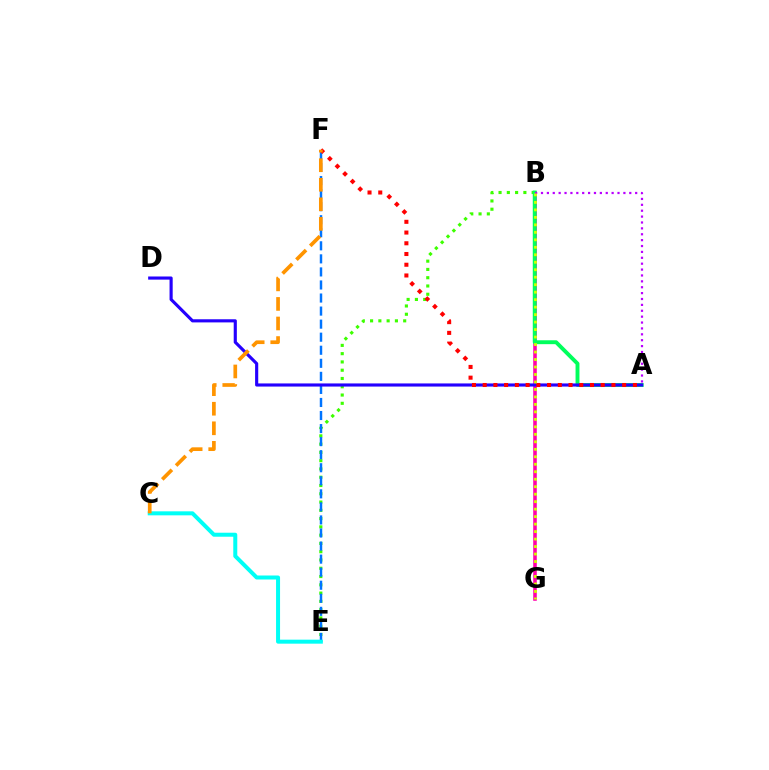{('B', 'E'): [{'color': '#3dff00', 'line_style': 'dotted', 'thickness': 2.25}], ('B', 'G'): [{'color': '#ff00ac', 'line_style': 'solid', 'thickness': 2.56}, {'color': '#d1ff00', 'line_style': 'dotted', 'thickness': 2.03}], ('A', 'B'): [{'color': '#00ff5c', 'line_style': 'solid', 'thickness': 2.8}, {'color': '#b900ff', 'line_style': 'dotted', 'thickness': 1.6}], ('E', 'F'): [{'color': '#0074ff', 'line_style': 'dashed', 'thickness': 1.77}], ('A', 'D'): [{'color': '#2500ff', 'line_style': 'solid', 'thickness': 2.26}], ('C', 'E'): [{'color': '#00fff6', 'line_style': 'solid', 'thickness': 2.88}], ('A', 'F'): [{'color': '#ff0000', 'line_style': 'dotted', 'thickness': 2.92}], ('C', 'F'): [{'color': '#ff9400', 'line_style': 'dashed', 'thickness': 2.66}]}